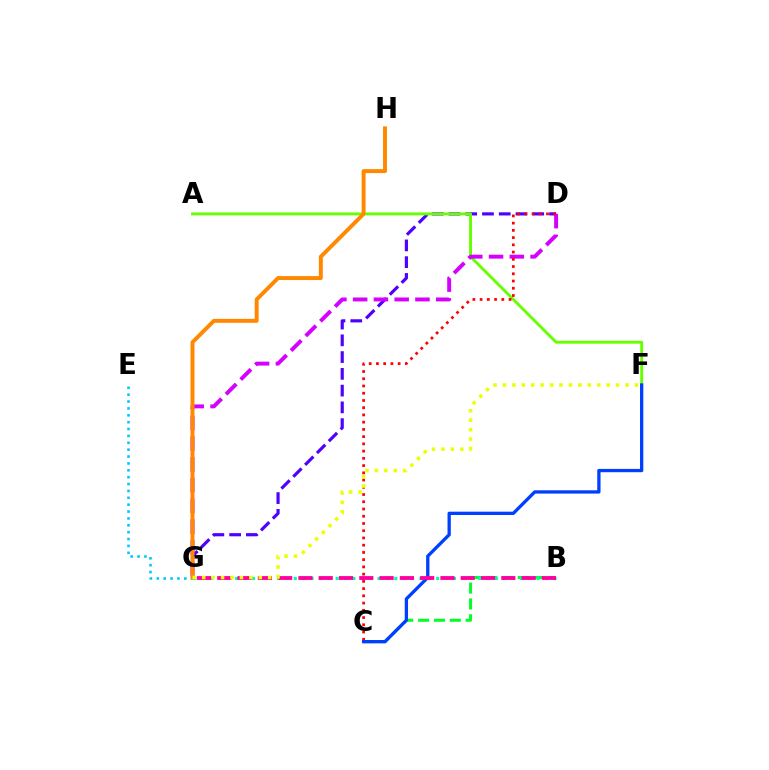{('B', 'C'): [{'color': '#00ff27', 'line_style': 'dashed', 'thickness': 2.15}], ('D', 'G'): [{'color': '#4f00ff', 'line_style': 'dashed', 'thickness': 2.28}, {'color': '#d600ff', 'line_style': 'dashed', 'thickness': 2.82}], ('B', 'G'): [{'color': '#00ffaf', 'line_style': 'dotted', 'thickness': 2.28}, {'color': '#ff00a0', 'line_style': 'dashed', 'thickness': 2.76}], ('A', 'F'): [{'color': '#66ff00', 'line_style': 'solid', 'thickness': 2.08}], ('E', 'G'): [{'color': '#00c7ff', 'line_style': 'dotted', 'thickness': 1.87}], ('C', 'D'): [{'color': '#ff0000', 'line_style': 'dotted', 'thickness': 1.97}], ('C', 'F'): [{'color': '#003fff', 'line_style': 'solid', 'thickness': 2.37}], ('G', 'H'): [{'color': '#ff8800', 'line_style': 'solid', 'thickness': 2.84}], ('F', 'G'): [{'color': '#eeff00', 'line_style': 'dotted', 'thickness': 2.56}]}